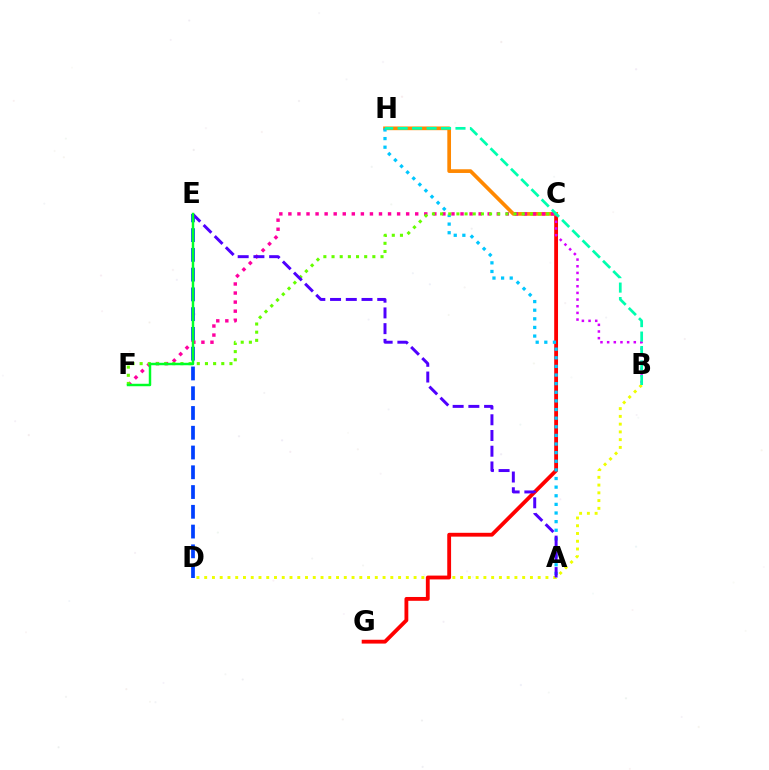{('B', 'D'): [{'color': '#eeff00', 'line_style': 'dotted', 'thickness': 2.11}], ('C', 'G'): [{'color': '#ff0000', 'line_style': 'solid', 'thickness': 2.76}], ('C', 'H'): [{'color': '#ff8800', 'line_style': 'solid', 'thickness': 2.66}], ('A', 'H'): [{'color': '#00c7ff', 'line_style': 'dotted', 'thickness': 2.34}], ('D', 'E'): [{'color': '#003fff', 'line_style': 'dashed', 'thickness': 2.69}], ('B', 'C'): [{'color': '#d600ff', 'line_style': 'dotted', 'thickness': 1.81}], ('C', 'F'): [{'color': '#ff00a0', 'line_style': 'dotted', 'thickness': 2.46}, {'color': '#66ff00', 'line_style': 'dotted', 'thickness': 2.22}], ('A', 'E'): [{'color': '#4f00ff', 'line_style': 'dashed', 'thickness': 2.14}], ('E', 'F'): [{'color': '#00ff27', 'line_style': 'solid', 'thickness': 1.77}], ('B', 'H'): [{'color': '#00ffaf', 'line_style': 'dashed', 'thickness': 1.96}]}